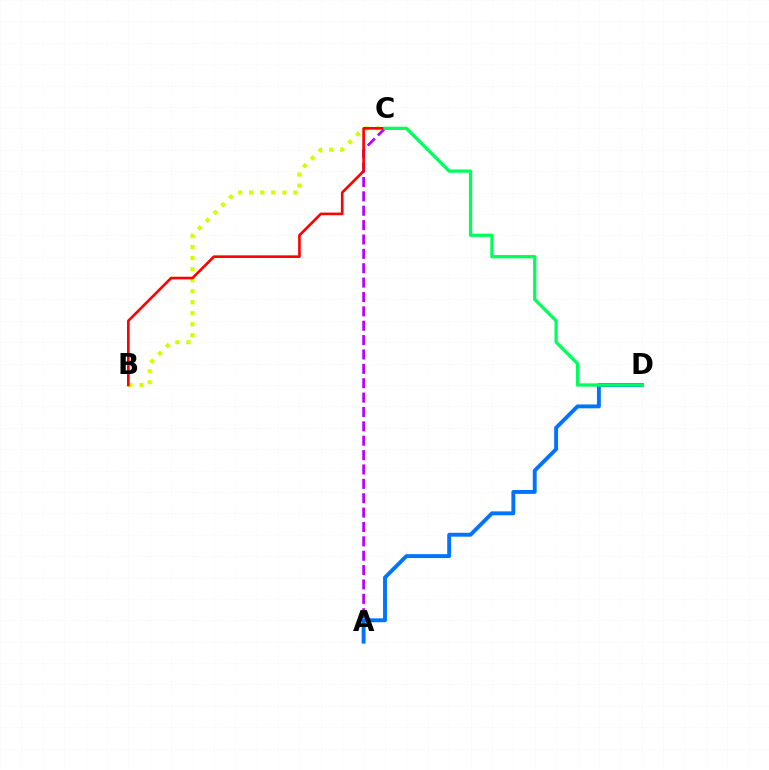{('A', 'C'): [{'color': '#b900ff', 'line_style': 'dashed', 'thickness': 1.95}], ('A', 'D'): [{'color': '#0074ff', 'line_style': 'solid', 'thickness': 2.8}], ('B', 'C'): [{'color': '#d1ff00', 'line_style': 'dotted', 'thickness': 3.0}, {'color': '#ff0000', 'line_style': 'solid', 'thickness': 1.9}], ('C', 'D'): [{'color': '#00ff5c', 'line_style': 'solid', 'thickness': 2.35}]}